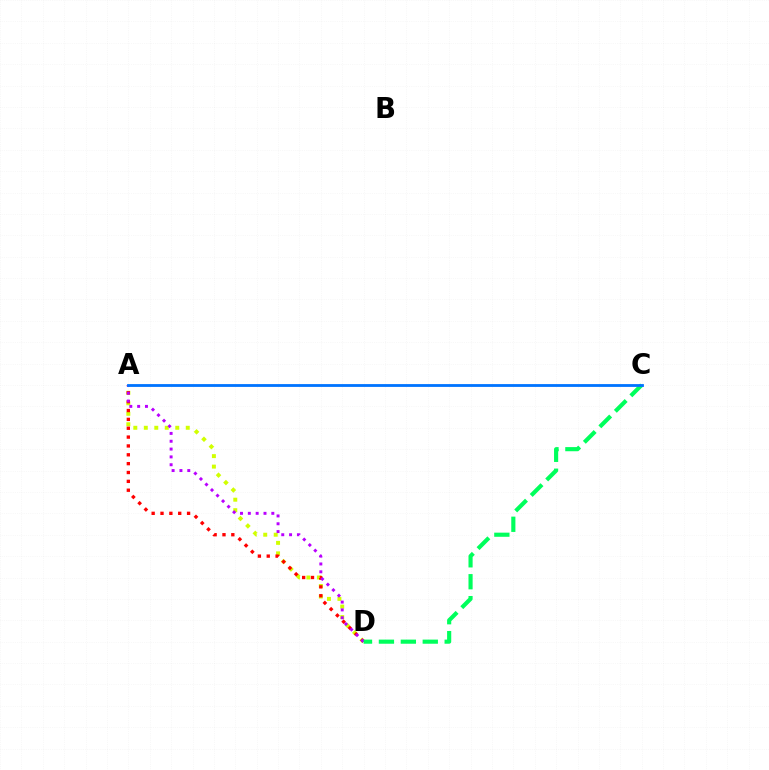{('A', 'D'): [{'color': '#d1ff00', 'line_style': 'dotted', 'thickness': 2.85}, {'color': '#ff0000', 'line_style': 'dotted', 'thickness': 2.41}, {'color': '#b900ff', 'line_style': 'dotted', 'thickness': 2.13}], ('C', 'D'): [{'color': '#00ff5c', 'line_style': 'dashed', 'thickness': 2.98}], ('A', 'C'): [{'color': '#0074ff', 'line_style': 'solid', 'thickness': 2.02}]}